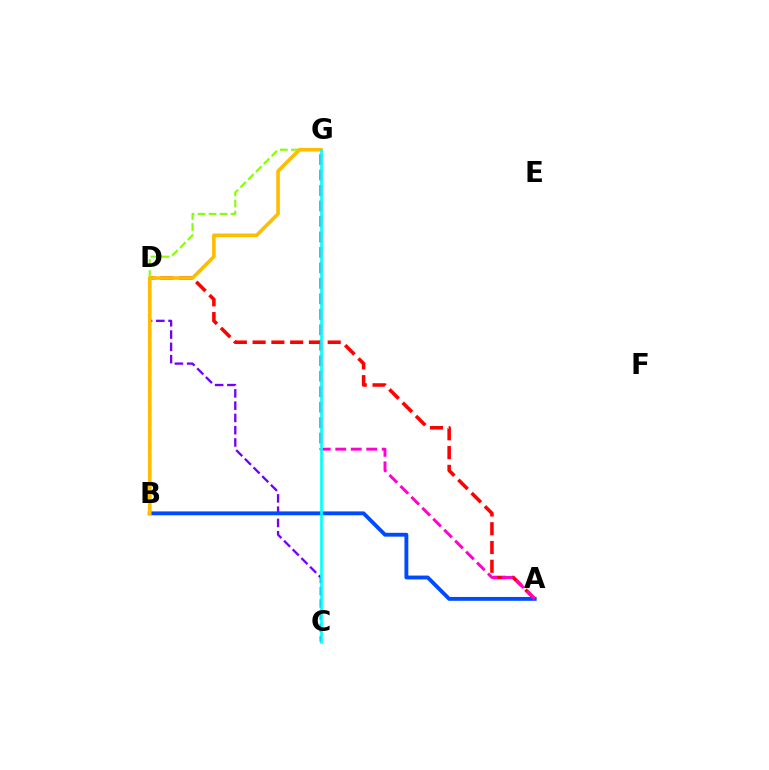{('B', 'D'): [{'color': '#00ff39', 'line_style': 'dashed', 'thickness': 1.69}], ('A', 'D'): [{'color': '#ff0000', 'line_style': 'dashed', 'thickness': 2.55}], ('B', 'G'): [{'color': '#84ff00', 'line_style': 'dashed', 'thickness': 1.5}, {'color': '#ffbd00', 'line_style': 'solid', 'thickness': 2.61}], ('C', 'D'): [{'color': '#7200ff', 'line_style': 'dashed', 'thickness': 1.67}], ('A', 'B'): [{'color': '#004bff', 'line_style': 'solid', 'thickness': 2.78}], ('A', 'G'): [{'color': '#ff00cf', 'line_style': 'dashed', 'thickness': 2.1}], ('C', 'G'): [{'color': '#00fff6', 'line_style': 'solid', 'thickness': 1.9}]}